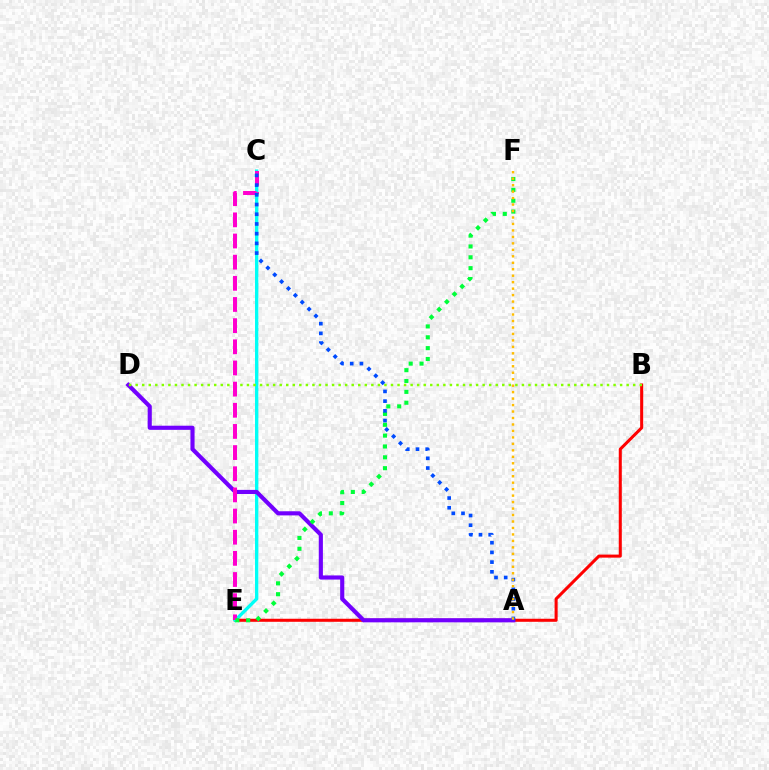{('B', 'E'): [{'color': '#ff0000', 'line_style': 'solid', 'thickness': 2.19}], ('C', 'E'): [{'color': '#00fff6', 'line_style': 'solid', 'thickness': 2.41}, {'color': '#ff00cf', 'line_style': 'dashed', 'thickness': 2.87}], ('A', 'D'): [{'color': '#7200ff', 'line_style': 'solid', 'thickness': 2.97}], ('B', 'D'): [{'color': '#84ff00', 'line_style': 'dotted', 'thickness': 1.78}], ('E', 'F'): [{'color': '#00ff39', 'line_style': 'dotted', 'thickness': 2.95}], ('A', 'C'): [{'color': '#004bff', 'line_style': 'dotted', 'thickness': 2.64}], ('A', 'F'): [{'color': '#ffbd00', 'line_style': 'dotted', 'thickness': 1.76}]}